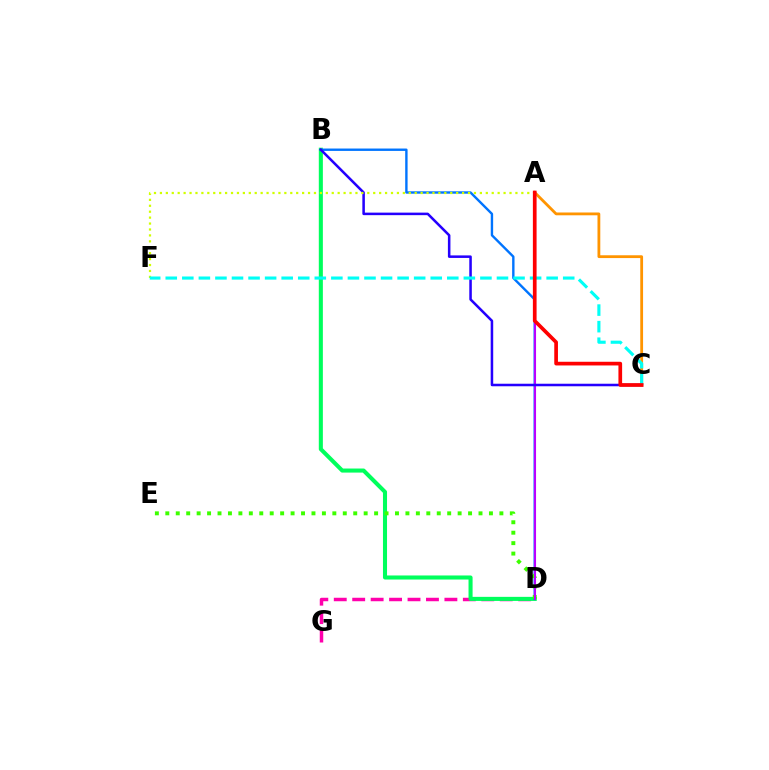{('D', 'G'): [{'color': '#ff00ac', 'line_style': 'dashed', 'thickness': 2.5}], ('B', 'D'): [{'color': '#00ff5c', 'line_style': 'solid', 'thickness': 2.93}, {'color': '#0074ff', 'line_style': 'solid', 'thickness': 1.72}], ('A', 'C'): [{'color': '#ff9400', 'line_style': 'solid', 'thickness': 2.01}, {'color': '#ff0000', 'line_style': 'solid', 'thickness': 2.66}], ('D', 'E'): [{'color': '#3dff00', 'line_style': 'dotted', 'thickness': 2.84}], ('A', 'D'): [{'color': '#b900ff', 'line_style': 'solid', 'thickness': 1.51}], ('B', 'C'): [{'color': '#2500ff', 'line_style': 'solid', 'thickness': 1.82}], ('A', 'F'): [{'color': '#d1ff00', 'line_style': 'dotted', 'thickness': 1.61}], ('C', 'F'): [{'color': '#00fff6', 'line_style': 'dashed', 'thickness': 2.25}]}